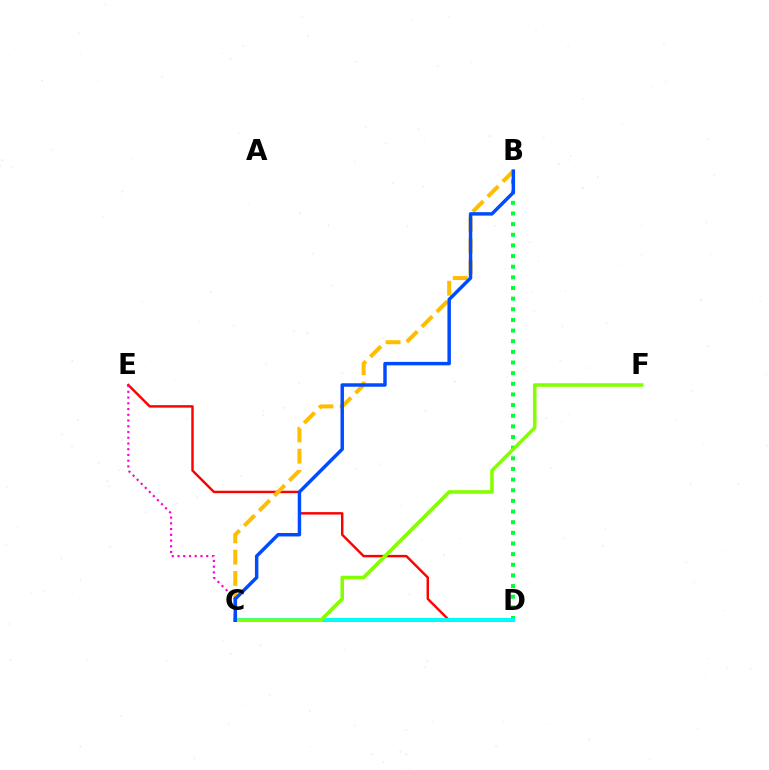{('B', 'D'): [{'color': '#00ff39', 'line_style': 'dotted', 'thickness': 2.89}], ('D', 'E'): [{'color': '#ff0000', 'line_style': 'solid', 'thickness': 1.75}], ('B', 'C'): [{'color': '#ffbd00', 'line_style': 'dashed', 'thickness': 2.89}, {'color': '#004bff', 'line_style': 'solid', 'thickness': 2.48}], ('C', 'E'): [{'color': '#ff00cf', 'line_style': 'dotted', 'thickness': 1.56}], ('C', 'D'): [{'color': '#7200ff', 'line_style': 'solid', 'thickness': 2.66}, {'color': '#00fff6', 'line_style': 'solid', 'thickness': 2.83}], ('C', 'F'): [{'color': '#84ff00', 'line_style': 'solid', 'thickness': 2.56}]}